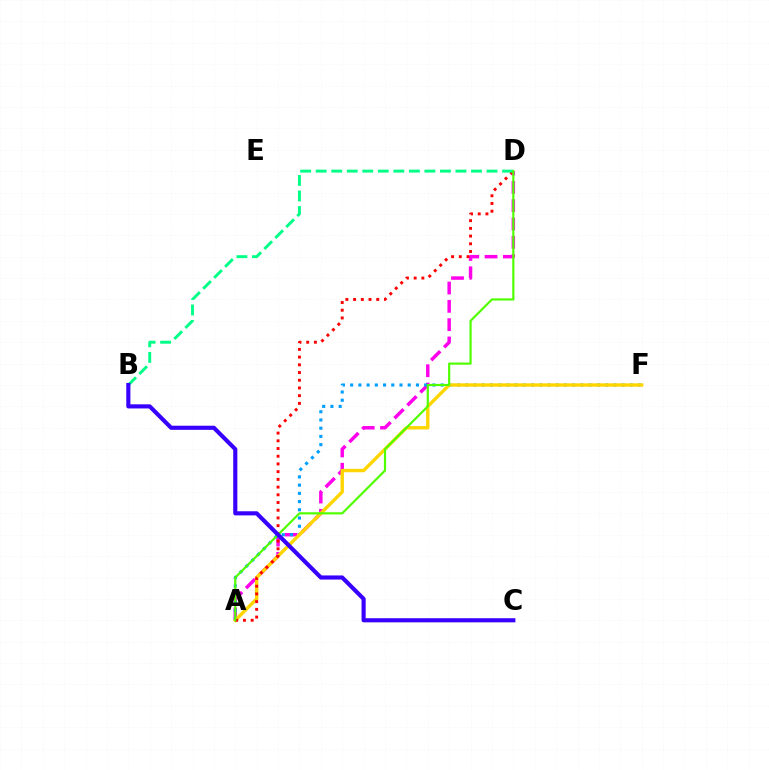{('A', 'D'): [{'color': '#ff00ed', 'line_style': 'dashed', 'thickness': 2.49}, {'color': '#ff0000', 'line_style': 'dotted', 'thickness': 2.1}, {'color': '#4fff00', 'line_style': 'solid', 'thickness': 1.57}], ('A', 'F'): [{'color': '#009eff', 'line_style': 'dotted', 'thickness': 2.23}, {'color': '#ffd500', 'line_style': 'solid', 'thickness': 2.45}], ('B', 'D'): [{'color': '#00ff86', 'line_style': 'dashed', 'thickness': 2.11}], ('B', 'C'): [{'color': '#3700ff', 'line_style': 'solid', 'thickness': 2.97}]}